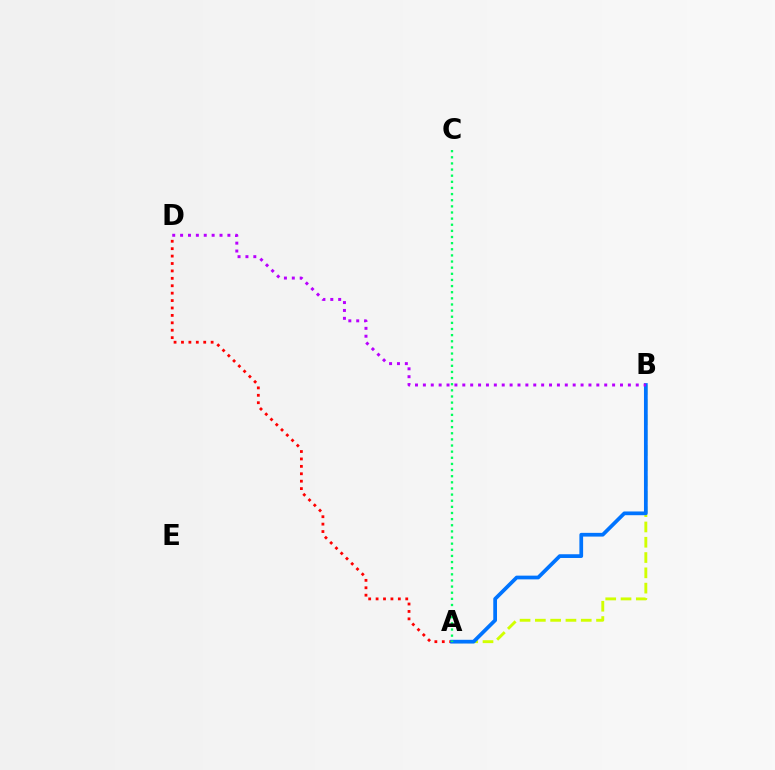{('A', 'B'): [{'color': '#d1ff00', 'line_style': 'dashed', 'thickness': 2.08}, {'color': '#0074ff', 'line_style': 'solid', 'thickness': 2.68}], ('A', 'D'): [{'color': '#ff0000', 'line_style': 'dotted', 'thickness': 2.01}], ('A', 'C'): [{'color': '#00ff5c', 'line_style': 'dotted', 'thickness': 1.67}], ('B', 'D'): [{'color': '#b900ff', 'line_style': 'dotted', 'thickness': 2.14}]}